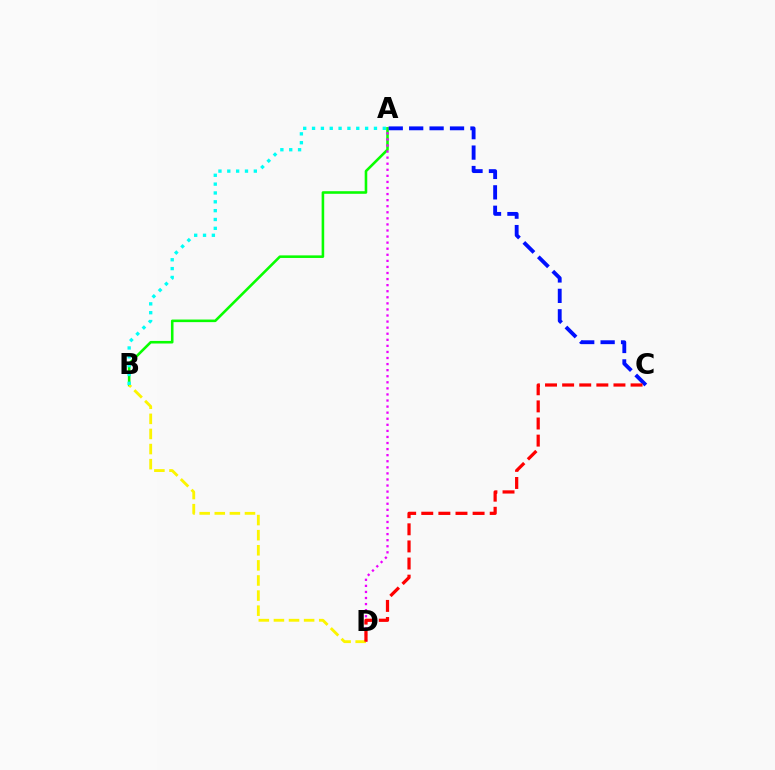{('A', 'B'): [{'color': '#08ff00', 'line_style': 'solid', 'thickness': 1.86}, {'color': '#00fff6', 'line_style': 'dotted', 'thickness': 2.4}], ('A', 'C'): [{'color': '#0010ff', 'line_style': 'dashed', 'thickness': 2.77}], ('A', 'D'): [{'color': '#ee00ff', 'line_style': 'dotted', 'thickness': 1.65}], ('B', 'D'): [{'color': '#fcf500', 'line_style': 'dashed', 'thickness': 2.05}], ('C', 'D'): [{'color': '#ff0000', 'line_style': 'dashed', 'thickness': 2.32}]}